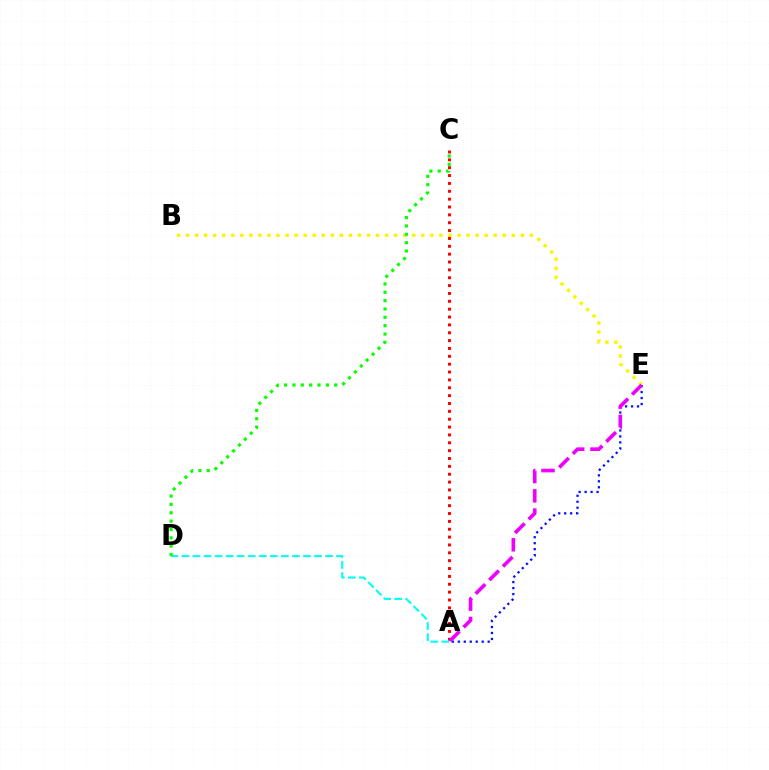{('A', 'E'): [{'color': '#0010ff', 'line_style': 'dotted', 'thickness': 1.62}, {'color': '#ee00ff', 'line_style': 'dashed', 'thickness': 2.62}], ('B', 'E'): [{'color': '#fcf500', 'line_style': 'dotted', 'thickness': 2.46}], ('A', 'C'): [{'color': '#ff0000', 'line_style': 'dotted', 'thickness': 2.14}], ('A', 'D'): [{'color': '#00fff6', 'line_style': 'dashed', 'thickness': 1.5}], ('C', 'D'): [{'color': '#08ff00', 'line_style': 'dotted', 'thickness': 2.27}]}